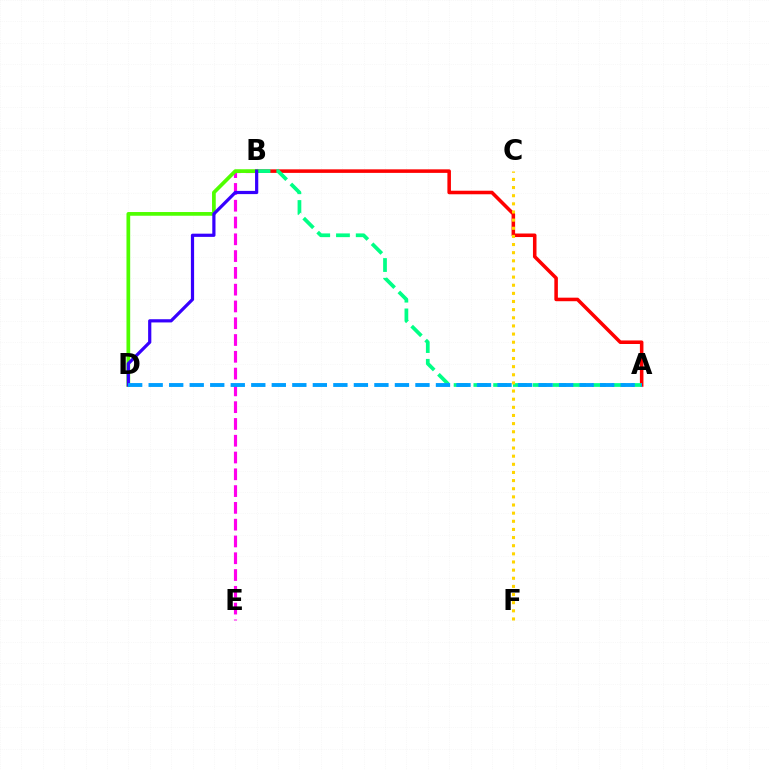{('A', 'B'): [{'color': '#ff0000', 'line_style': 'solid', 'thickness': 2.55}, {'color': '#00ff86', 'line_style': 'dashed', 'thickness': 2.68}], ('B', 'E'): [{'color': '#ff00ed', 'line_style': 'dashed', 'thickness': 2.28}], ('C', 'F'): [{'color': '#ffd500', 'line_style': 'dotted', 'thickness': 2.21}], ('B', 'D'): [{'color': '#4fff00', 'line_style': 'solid', 'thickness': 2.67}, {'color': '#3700ff', 'line_style': 'solid', 'thickness': 2.31}], ('A', 'D'): [{'color': '#009eff', 'line_style': 'dashed', 'thickness': 2.79}]}